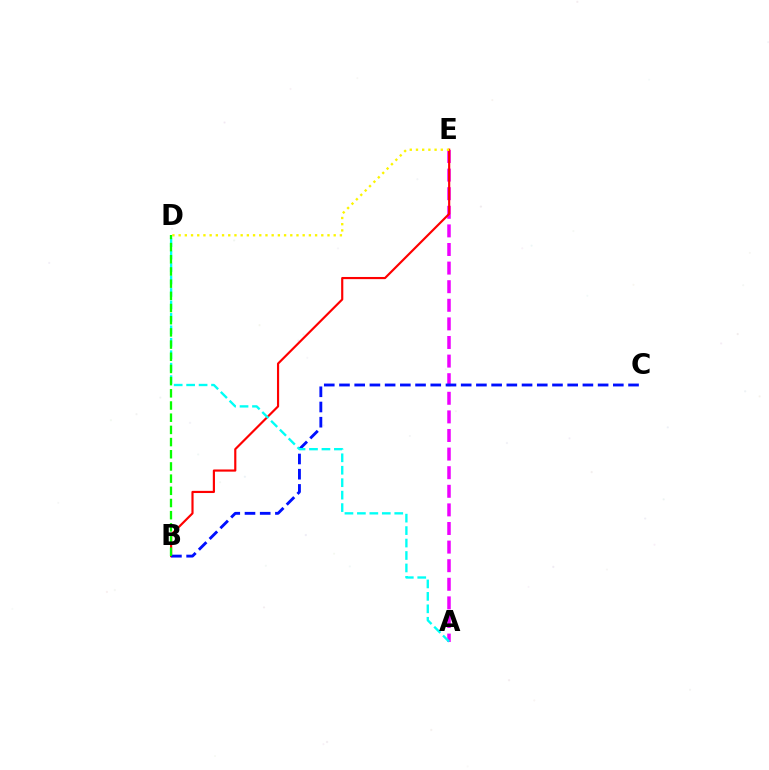{('A', 'E'): [{'color': '#ee00ff', 'line_style': 'dashed', 'thickness': 2.53}], ('B', 'E'): [{'color': '#ff0000', 'line_style': 'solid', 'thickness': 1.56}], ('D', 'E'): [{'color': '#fcf500', 'line_style': 'dotted', 'thickness': 1.69}], ('B', 'C'): [{'color': '#0010ff', 'line_style': 'dashed', 'thickness': 2.07}], ('A', 'D'): [{'color': '#00fff6', 'line_style': 'dashed', 'thickness': 1.69}], ('B', 'D'): [{'color': '#08ff00', 'line_style': 'dashed', 'thickness': 1.66}]}